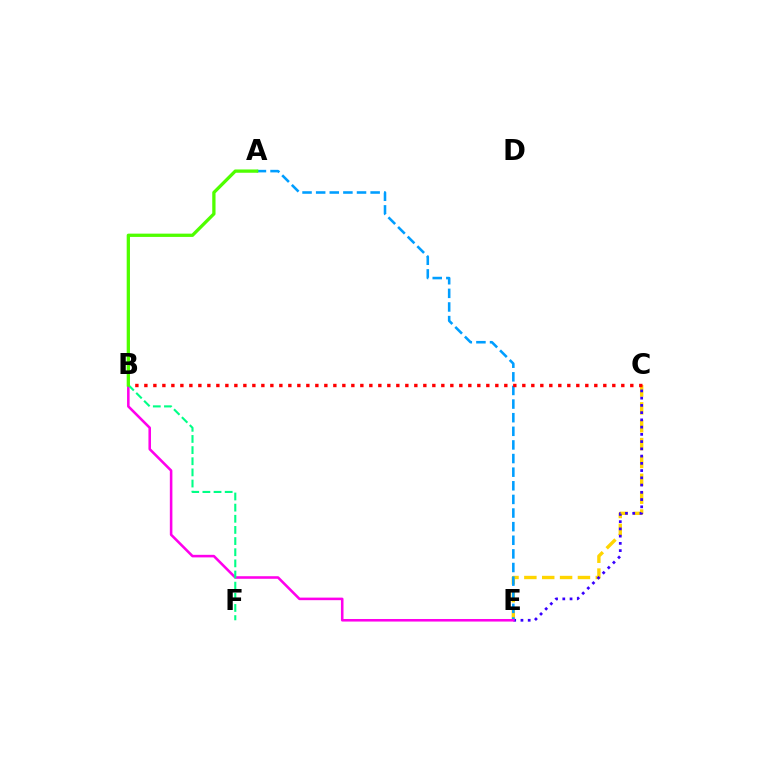{('C', 'E'): [{'color': '#ffd500', 'line_style': 'dashed', 'thickness': 2.43}, {'color': '#3700ff', 'line_style': 'dotted', 'thickness': 1.97}], ('A', 'E'): [{'color': '#009eff', 'line_style': 'dashed', 'thickness': 1.85}], ('B', 'C'): [{'color': '#ff0000', 'line_style': 'dotted', 'thickness': 2.44}], ('B', 'E'): [{'color': '#ff00ed', 'line_style': 'solid', 'thickness': 1.85}], ('B', 'F'): [{'color': '#00ff86', 'line_style': 'dashed', 'thickness': 1.51}], ('A', 'B'): [{'color': '#4fff00', 'line_style': 'solid', 'thickness': 2.36}]}